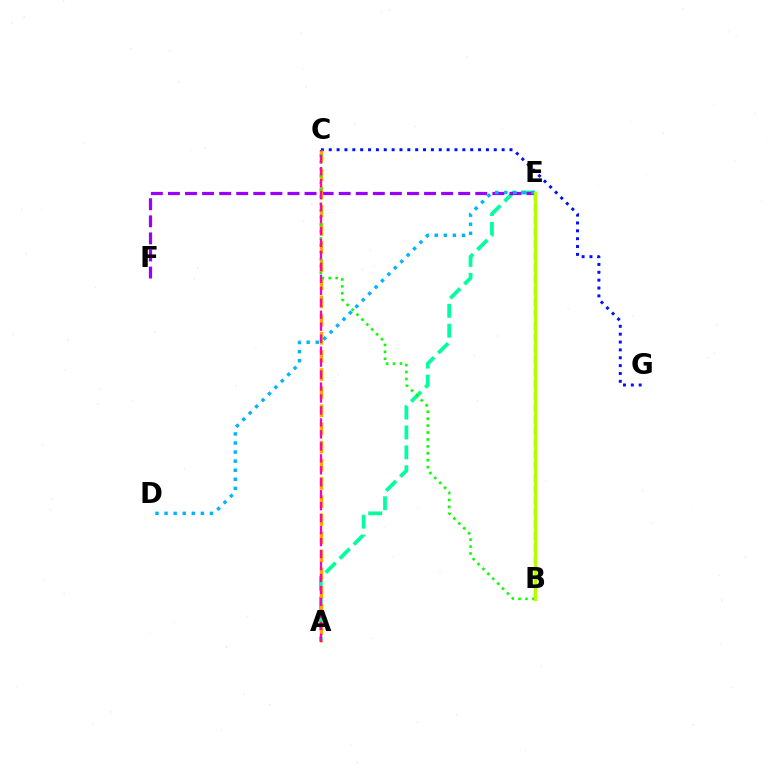{('A', 'E'): [{'color': '#00ff9d', 'line_style': 'dashed', 'thickness': 2.71}], ('C', 'G'): [{'color': '#0010ff', 'line_style': 'dotted', 'thickness': 2.14}], ('E', 'F'): [{'color': '#9b00ff', 'line_style': 'dashed', 'thickness': 2.32}], ('A', 'C'): [{'color': '#ffa500', 'line_style': 'dashed', 'thickness': 2.46}, {'color': '#ff00bd', 'line_style': 'dashed', 'thickness': 1.63}], ('D', 'E'): [{'color': '#00b5ff', 'line_style': 'dotted', 'thickness': 2.46}], ('B', 'C'): [{'color': '#08ff00', 'line_style': 'dotted', 'thickness': 1.88}], ('B', 'E'): [{'color': '#ff0000', 'line_style': 'dashed', 'thickness': 1.59}, {'color': '#b3ff00', 'line_style': 'solid', 'thickness': 2.32}]}